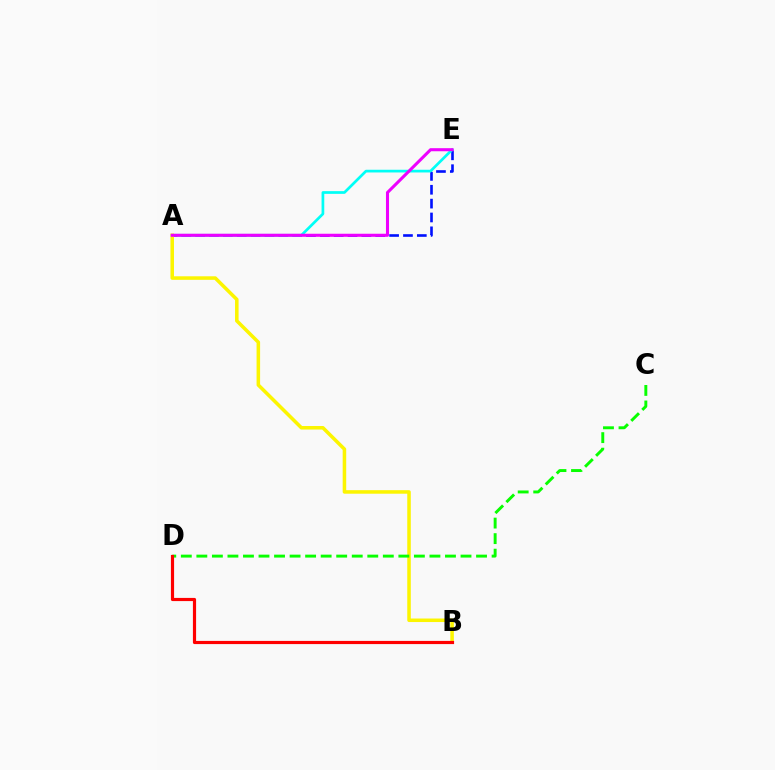{('A', 'E'): [{'color': '#0010ff', 'line_style': 'dashed', 'thickness': 1.88}, {'color': '#00fff6', 'line_style': 'solid', 'thickness': 1.95}, {'color': '#ee00ff', 'line_style': 'solid', 'thickness': 2.21}], ('A', 'B'): [{'color': '#fcf500', 'line_style': 'solid', 'thickness': 2.54}], ('C', 'D'): [{'color': '#08ff00', 'line_style': 'dashed', 'thickness': 2.11}], ('B', 'D'): [{'color': '#ff0000', 'line_style': 'solid', 'thickness': 2.28}]}